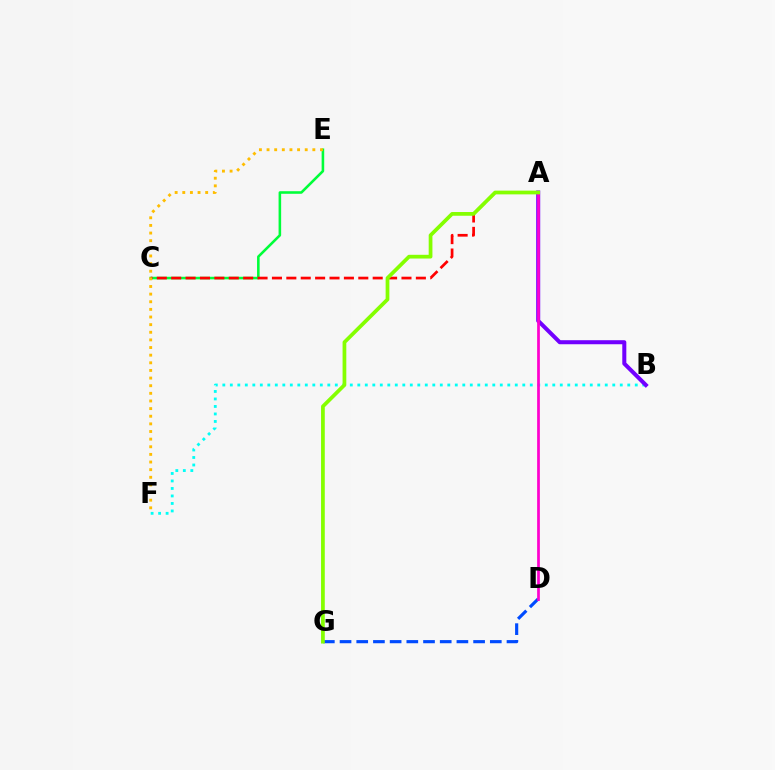{('B', 'F'): [{'color': '#00fff6', 'line_style': 'dotted', 'thickness': 2.04}], ('A', 'B'): [{'color': '#7200ff', 'line_style': 'solid', 'thickness': 2.91}], ('C', 'E'): [{'color': '#00ff39', 'line_style': 'solid', 'thickness': 1.86}], ('D', 'G'): [{'color': '#004bff', 'line_style': 'dashed', 'thickness': 2.27}], ('A', 'C'): [{'color': '#ff0000', 'line_style': 'dashed', 'thickness': 1.96}], ('E', 'F'): [{'color': '#ffbd00', 'line_style': 'dotted', 'thickness': 2.07}], ('A', 'D'): [{'color': '#ff00cf', 'line_style': 'solid', 'thickness': 1.96}], ('A', 'G'): [{'color': '#84ff00', 'line_style': 'solid', 'thickness': 2.69}]}